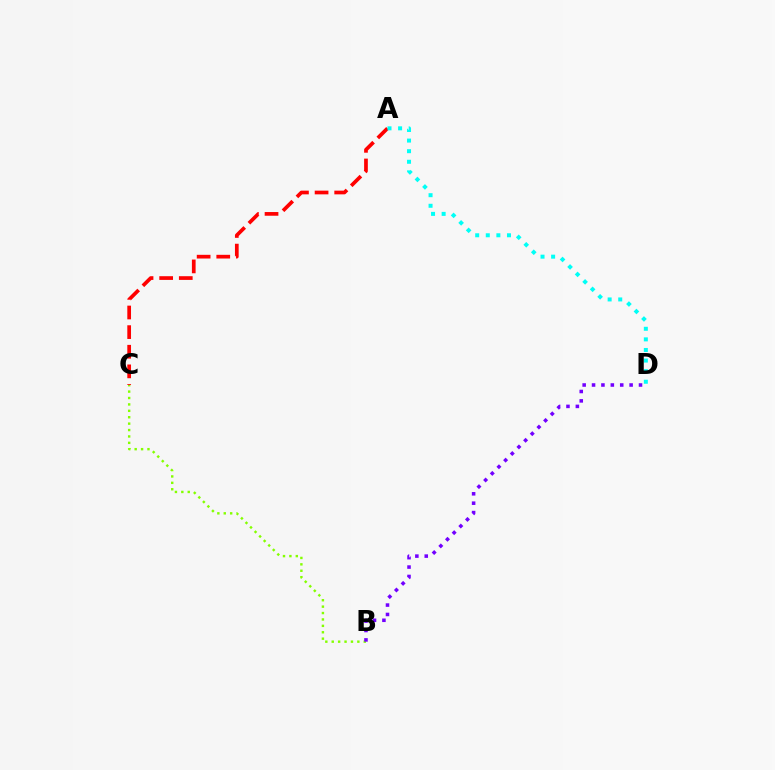{('A', 'C'): [{'color': '#ff0000', 'line_style': 'dashed', 'thickness': 2.67}], ('B', 'C'): [{'color': '#84ff00', 'line_style': 'dotted', 'thickness': 1.74}], ('A', 'D'): [{'color': '#00fff6', 'line_style': 'dotted', 'thickness': 2.88}], ('B', 'D'): [{'color': '#7200ff', 'line_style': 'dotted', 'thickness': 2.55}]}